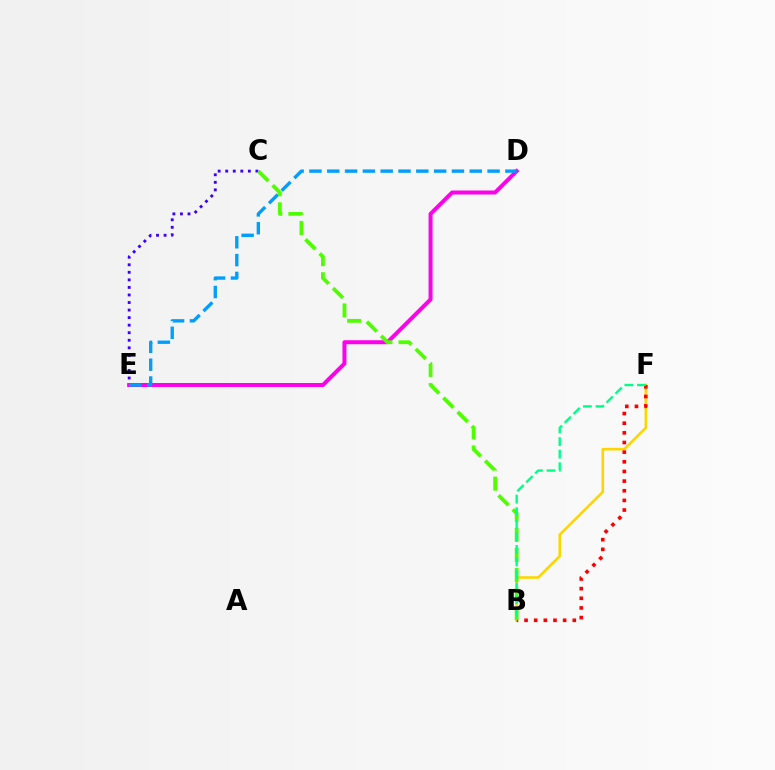{('B', 'F'): [{'color': '#ffd500', 'line_style': 'solid', 'thickness': 1.86}, {'color': '#ff0000', 'line_style': 'dotted', 'thickness': 2.62}, {'color': '#00ff86', 'line_style': 'dashed', 'thickness': 1.71}], ('C', 'E'): [{'color': '#3700ff', 'line_style': 'dotted', 'thickness': 2.05}], ('D', 'E'): [{'color': '#ff00ed', 'line_style': 'solid', 'thickness': 2.87}, {'color': '#009eff', 'line_style': 'dashed', 'thickness': 2.42}], ('B', 'C'): [{'color': '#4fff00', 'line_style': 'dashed', 'thickness': 2.73}]}